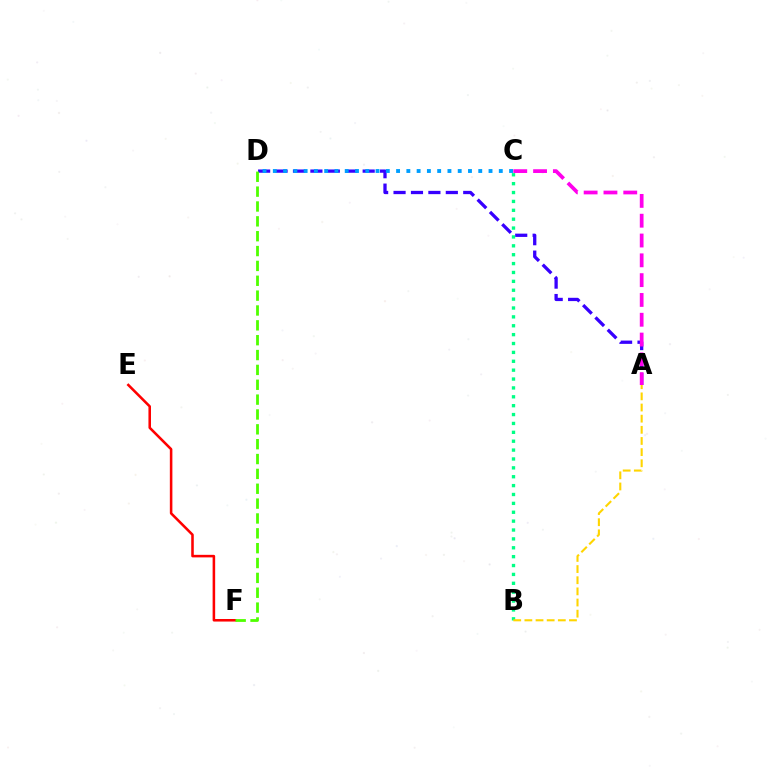{('E', 'F'): [{'color': '#ff0000', 'line_style': 'solid', 'thickness': 1.84}], ('A', 'D'): [{'color': '#3700ff', 'line_style': 'dashed', 'thickness': 2.37}], ('B', 'C'): [{'color': '#00ff86', 'line_style': 'dotted', 'thickness': 2.41}], ('A', 'C'): [{'color': '#ff00ed', 'line_style': 'dashed', 'thickness': 2.69}], ('C', 'D'): [{'color': '#009eff', 'line_style': 'dotted', 'thickness': 2.79}], ('D', 'F'): [{'color': '#4fff00', 'line_style': 'dashed', 'thickness': 2.02}], ('A', 'B'): [{'color': '#ffd500', 'line_style': 'dashed', 'thickness': 1.51}]}